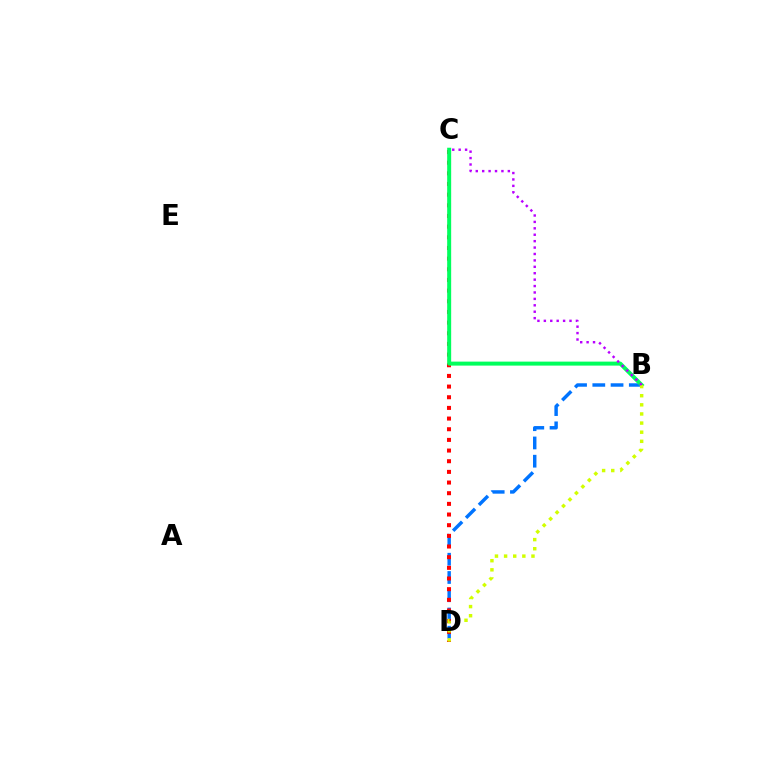{('B', 'D'): [{'color': '#0074ff', 'line_style': 'dashed', 'thickness': 2.48}, {'color': '#d1ff00', 'line_style': 'dotted', 'thickness': 2.48}], ('C', 'D'): [{'color': '#ff0000', 'line_style': 'dotted', 'thickness': 2.9}], ('B', 'C'): [{'color': '#00ff5c', 'line_style': 'solid', 'thickness': 2.87}, {'color': '#b900ff', 'line_style': 'dotted', 'thickness': 1.74}]}